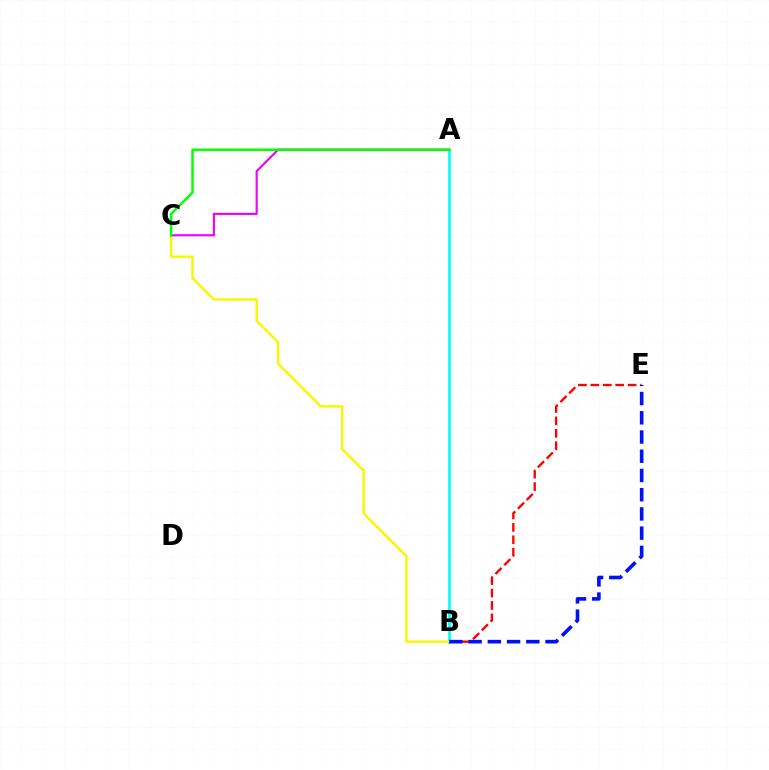{('B', 'E'): [{'color': '#ff0000', 'line_style': 'dashed', 'thickness': 1.69}, {'color': '#0010ff', 'line_style': 'dashed', 'thickness': 2.61}], ('A', 'B'): [{'color': '#00fff6', 'line_style': 'solid', 'thickness': 1.95}], ('B', 'C'): [{'color': '#fcf500', 'line_style': 'solid', 'thickness': 1.75}], ('A', 'C'): [{'color': '#ee00ff', 'line_style': 'solid', 'thickness': 1.54}, {'color': '#08ff00', 'line_style': 'solid', 'thickness': 1.78}]}